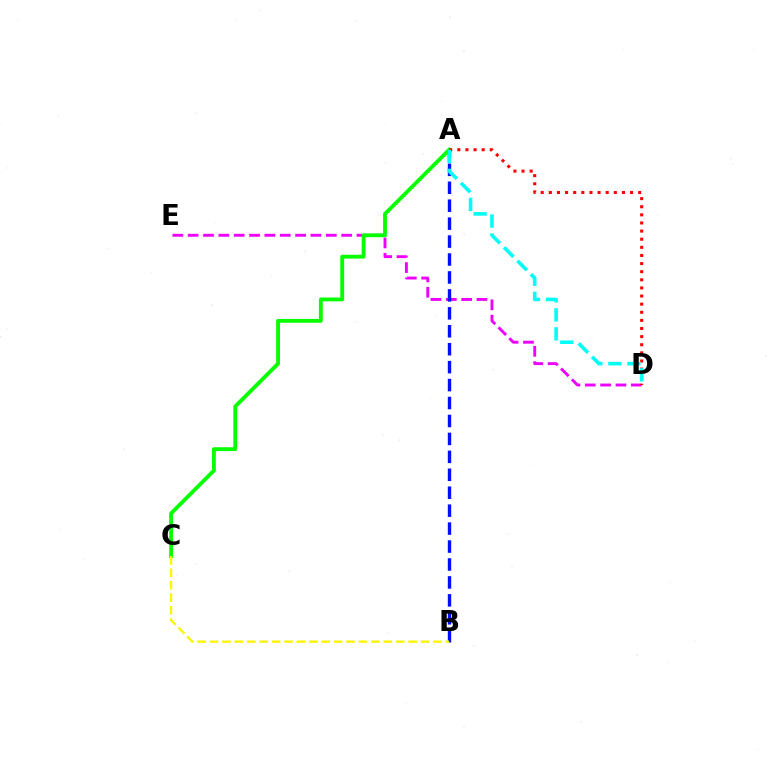{('D', 'E'): [{'color': '#ee00ff', 'line_style': 'dashed', 'thickness': 2.08}], ('A', 'C'): [{'color': '#08ff00', 'line_style': 'solid', 'thickness': 2.77}], ('A', 'B'): [{'color': '#0010ff', 'line_style': 'dashed', 'thickness': 2.44}], ('A', 'D'): [{'color': '#ff0000', 'line_style': 'dotted', 'thickness': 2.21}, {'color': '#00fff6', 'line_style': 'dashed', 'thickness': 2.58}], ('B', 'C'): [{'color': '#fcf500', 'line_style': 'dashed', 'thickness': 1.69}]}